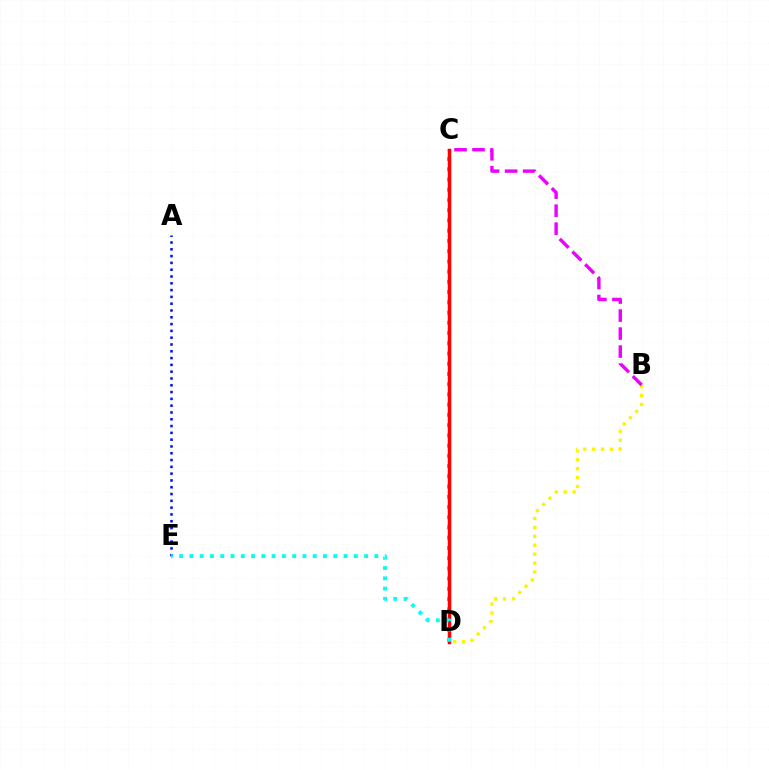{('B', 'D'): [{'color': '#fcf500', 'line_style': 'dotted', 'thickness': 2.42}], ('C', 'D'): [{'color': '#08ff00', 'line_style': 'dotted', 'thickness': 2.78}, {'color': '#ff0000', 'line_style': 'solid', 'thickness': 2.52}], ('B', 'C'): [{'color': '#ee00ff', 'line_style': 'dashed', 'thickness': 2.45}], ('A', 'E'): [{'color': '#0010ff', 'line_style': 'dotted', 'thickness': 1.85}], ('D', 'E'): [{'color': '#00fff6', 'line_style': 'dotted', 'thickness': 2.79}]}